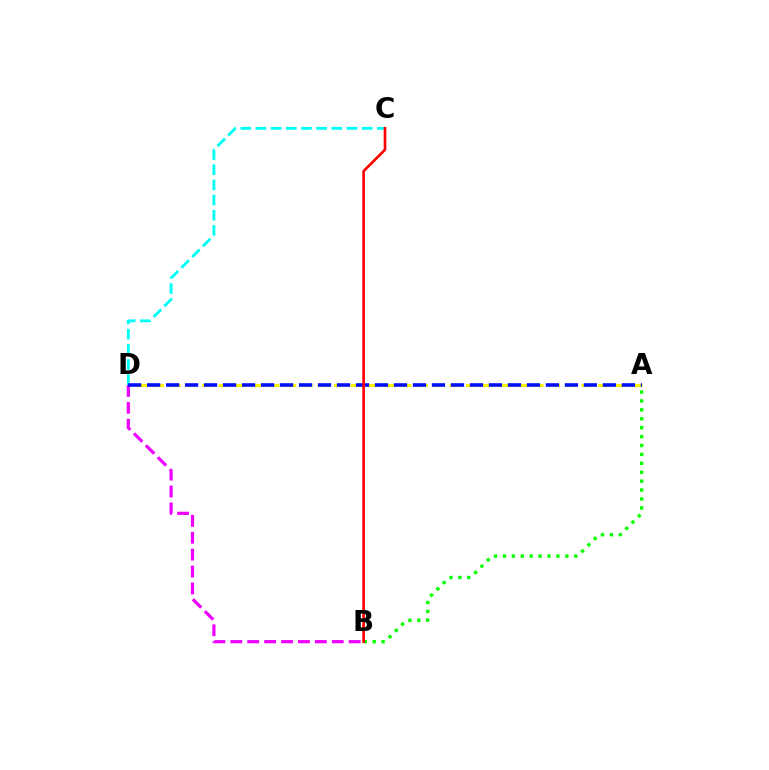{('A', 'D'): [{'color': '#fcf500', 'line_style': 'dashed', 'thickness': 2.24}, {'color': '#0010ff', 'line_style': 'dashed', 'thickness': 2.58}], ('C', 'D'): [{'color': '#00fff6', 'line_style': 'dashed', 'thickness': 2.06}], ('B', 'D'): [{'color': '#ee00ff', 'line_style': 'dashed', 'thickness': 2.3}], ('A', 'B'): [{'color': '#08ff00', 'line_style': 'dotted', 'thickness': 2.42}], ('B', 'C'): [{'color': '#ff0000', 'line_style': 'solid', 'thickness': 1.91}]}